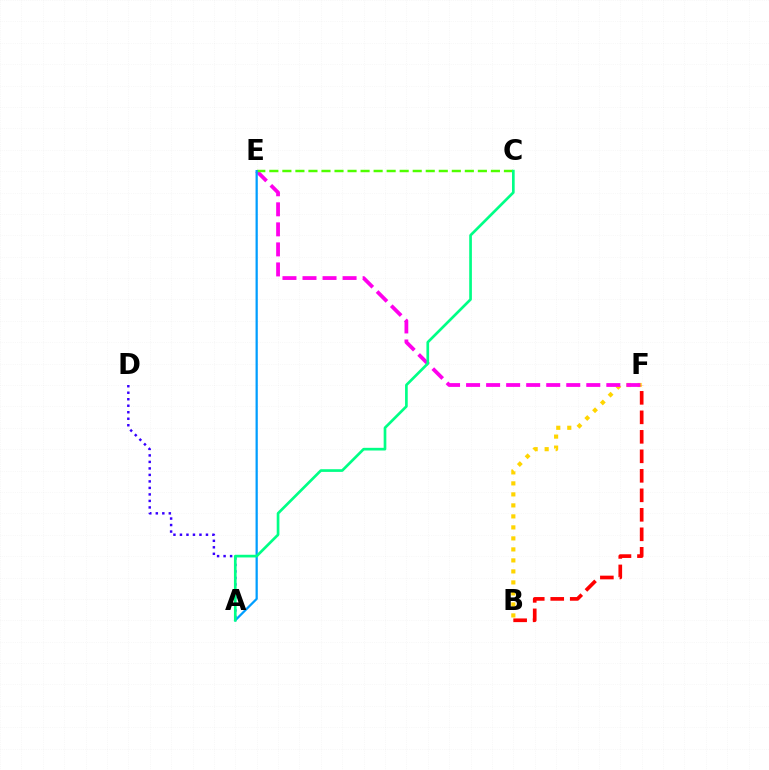{('B', 'F'): [{'color': '#ffd500', 'line_style': 'dotted', 'thickness': 2.99}, {'color': '#ff0000', 'line_style': 'dashed', 'thickness': 2.65}], ('E', 'F'): [{'color': '#ff00ed', 'line_style': 'dashed', 'thickness': 2.72}], ('A', 'D'): [{'color': '#3700ff', 'line_style': 'dotted', 'thickness': 1.77}], ('C', 'E'): [{'color': '#4fff00', 'line_style': 'dashed', 'thickness': 1.77}], ('A', 'E'): [{'color': '#009eff', 'line_style': 'solid', 'thickness': 1.62}], ('A', 'C'): [{'color': '#00ff86', 'line_style': 'solid', 'thickness': 1.93}]}